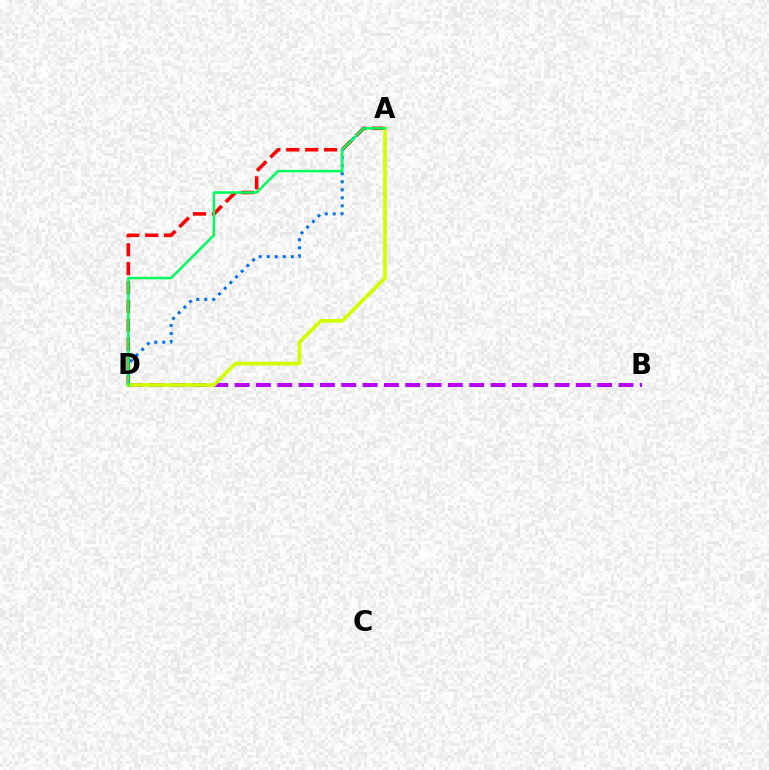{('A', 'D'): [{'color': '#0074ff', 'line_style': 'dotted', 'thickness': 2.18}, {'color': '#ff0000', 'line_style': 'dashed', 'thickness': 2.57}, {'color': '#d1ff00', 'line_style': 'solid', 'thickness': 2.66}, {'color': '#00ff5c', 'line_style': 'solid', 'thickness': 1.82}], ('B', 'D'): [{'color': '#b900ff', 'line_style': 'dashed', 'thickness': 2.9}]}